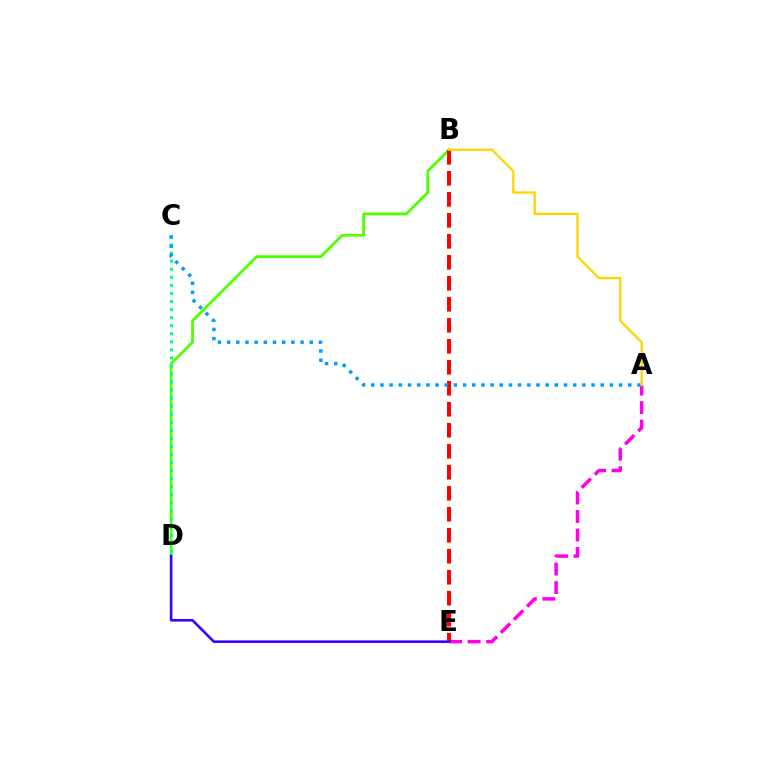{('B', 'D'): [{'color': '#4fff00', 'line_style': 'solid', 'thickness': 1.98}], ('A', 'E'): [{'color': '#ff00ed', 'line_style': 'dashed', 'thickness': 2.51}], ('B', 'E'): [{'color': '#ff0000', 'line_style': 'dashed', 'thickness': 2.85}], ('C', 'D'): [{'color': '#00ff86', 'line_style': 'dotted', 'thickness': 2.19}], ('A', 'C'): [{'color': '#009eff', 'line_style': 'dotted', 'thickness': 2.49}], ('D', 'E'): [{'color': '#3700ff', 'line_style': 'solid', 'thickness': 1.87}], ('A', 'B'): [{'color': '#ffd500', 'line_style': 'solid', 'thickness': 1.66}]}